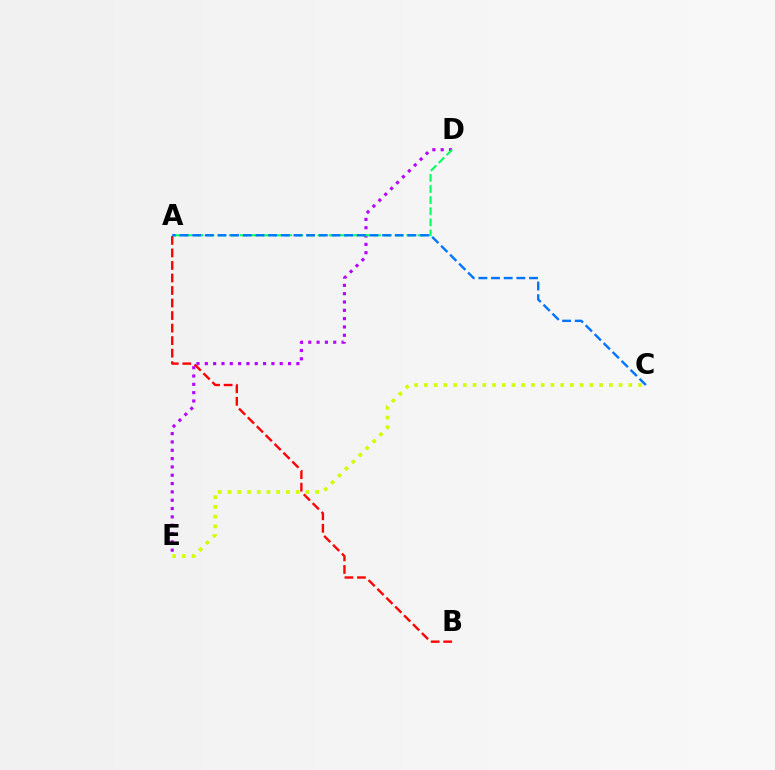{('D', 'E'): [{'color': '#b900ff', 'line_style': 'dotted', 'thickness': 2.26}], ('A', 'B'): [{'color': '#ff0000', 'line_style': 'dashed', 'thickness': 1.7}], ('C', 'E'): [{'color': '#d1ff00', 'line_style': 'dotted', 'thickness': 2.64}], ('A', 'D'): [{'color': '#00ff5c', 'line_style': 'dashed', 'thickness': 1.51}], ('A', 'C'): [{'color': '#0074ff', 'line_style': 'dashed', 'thickness': 1.72}]}